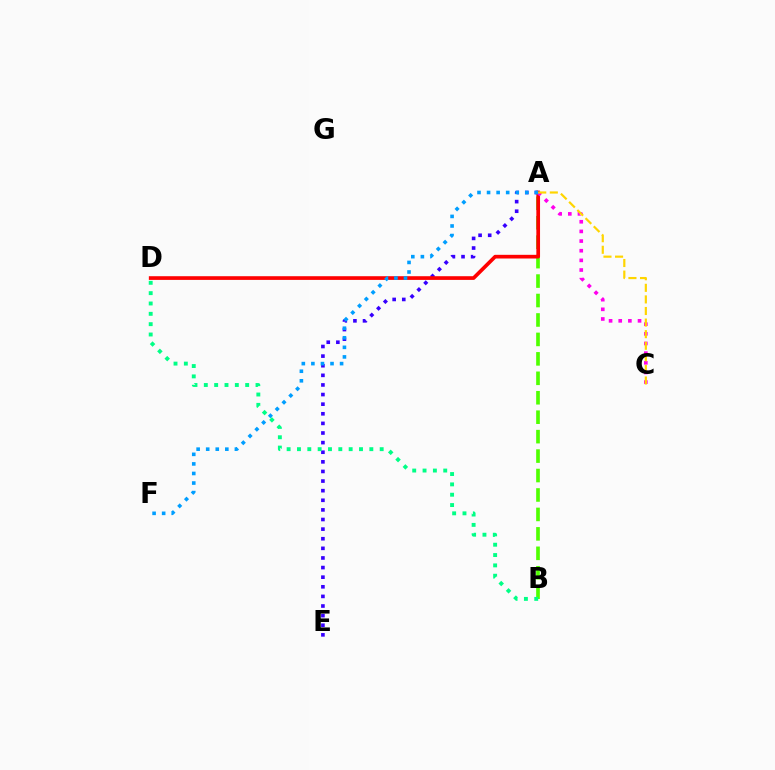{('A', 'B'): [{'color': '#4fff00', 'line_style': 'dashed', 'thickness': 2.64}], ('A', 'E'): [{'color': '#3700ff', 'line_style': 'dotted', 'thickness': 2.61}], ('A', 'D'): [{'color': '#ff0000', 'line_style': 'solid', 'thickness': 2.65}], ('A', 'C'): [{'color': '#ff00ed', 'line_style': 'dotted', 'thickness': 2.62}, {'color': '#ffd500', 'line_style': 'dashed', 'thickness': 1.57}], ('A', 'F'): [{'color': '#009eff', 'line_style': 'dotted', 'thickness': 2.6}], ('B', 'D'): [{'color': '#00ff86', 'line_style': 'dotted', 'thickness': 2.81}]}